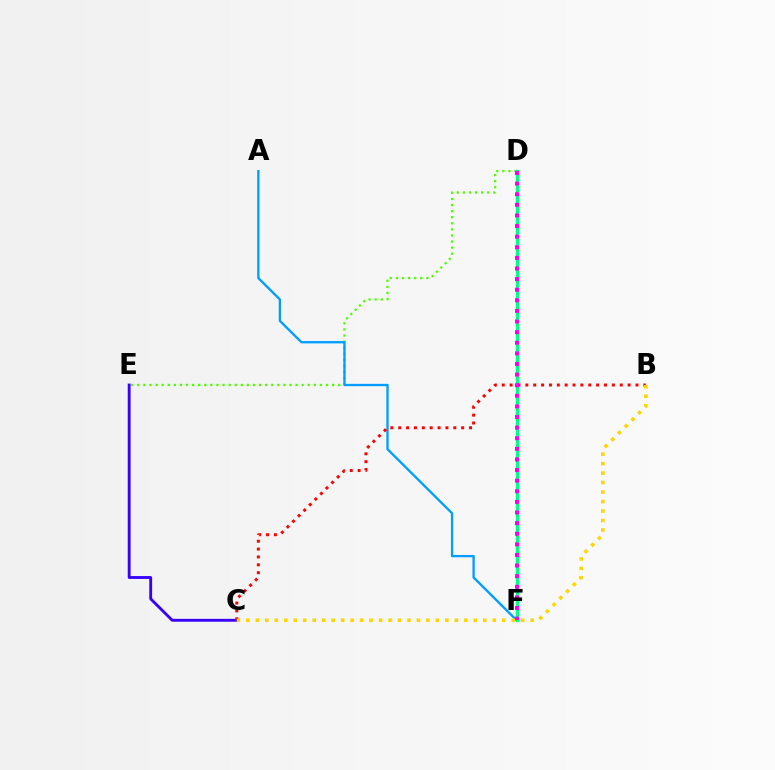{('C', 'E'): [{'color': '#3700ff', 'line_style': 'solid', 'thickness': 2.06}], ('D', 'E'): [{'color': '#4fff00', 'line_style': 'dotted', 'thickness': 1.65}], ('A', 'F'): [{'color': '#009eff', 'line_style': 'solid', 'thickness': 1.68}], ('D', 'F'): [{'color': '#00ff86', 'line_style': 'solid', 'thickness': 2.41}, {'color': '#ff00ed', 'line_style': 'dotted', 'thickness': 2.88}], ('B', 'C'): [{'color': '#ff0000', 'line_style': 'dotted', 'thickness': 2.14}, {'color': '#ffd500', 'line_style': 'dotted', 'thickness': 2.57}]}